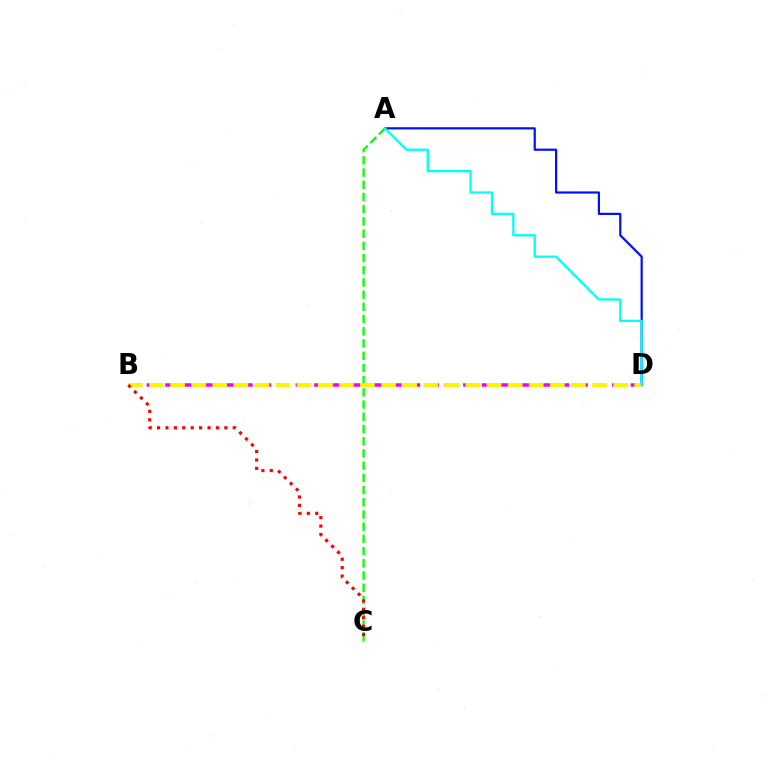{('A', 'D'): [{'color': '#0010ff', 'line_style': 'solid', 'thickness': 1.59}, {'color': '#00fff6', 'line_style': 'solid', 'thickness': 1.65}], ('B', 'D'): [{'color': '#ee00ff', 'line_style': 'dashed', 'thickness': 2.53}, {'color': '#fcf500', 'line_style': 'dashed', 'thickness': 2.87}], ('A', 'C'): [{'color': '#08ff00', 'line_style': 'dashed', 'thickness': 1.66}], ('B', 'C'): [{'color': '#ff0000', 'line_style': 'dotted', 'thickness': 2.29}]}